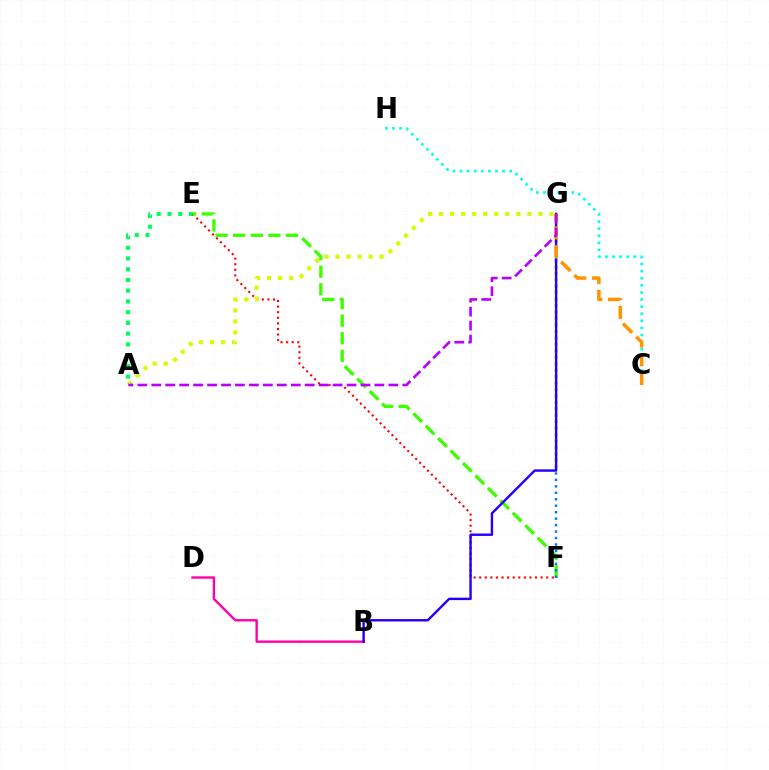{('A', 'E'): [{'color': '#00ff5c', 'line_style': 'dotted', 'thickness': 2.92}], ('B', 'D'): [{'color': '#ff00ac', 'line_style': 'solid', 'thickness': 1.71}], ('E', 'F'): [{'color': '#ff0000', 'line_style': 'dotted', 'thickness': 1.52}, {'color': '#3dff00', 'line_style': 'dashed', 'thickness': 2.39}], ('C', 'H'): [{'color': '#00fff6', 'line_style': 'dotted', 'thickness': 1.93}], ('F', 'G'): [{'color': '#0074ff', 'line_style': 'dotted', 'thickness': 1.75}], ('A', 'G'): [{'color': '#d1ff00', 'line_style': 'dotted', 'thickness': 3.0}, {'color': '#b900ff', 'line_style': 'dashed', 'thickness': 1.89}], ('B', 'G'): [{'color': '#2500ff', 'line_style': 'solid', 'thickness': 1.74}], ('C', 'G'): [{'color': '#ff9400', 'line_style': 'dashed', 'thickness': 2.54}]}